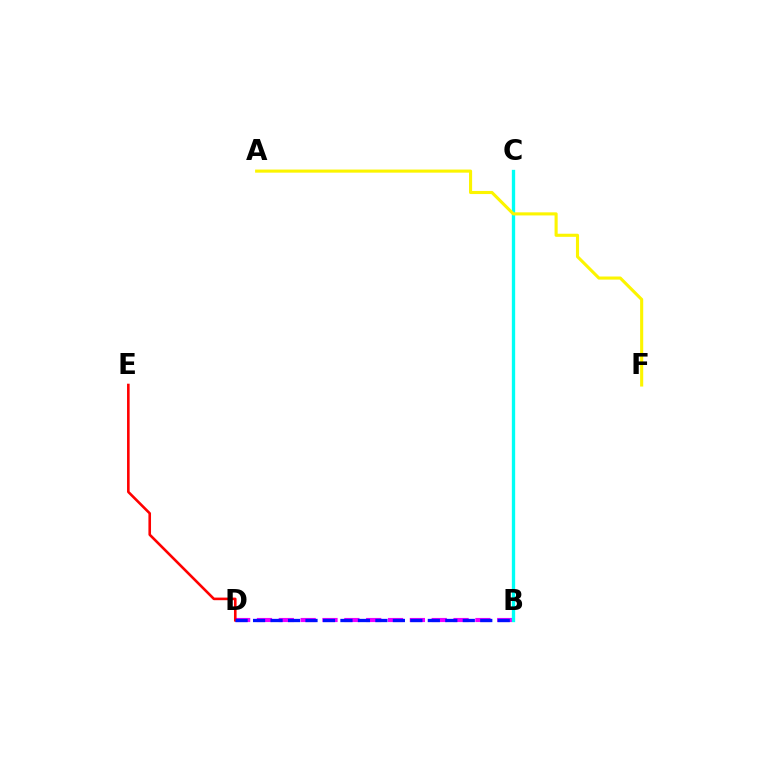{('B', 'D'): [{'color': '#ee00ff', 'line_style': 'dashed', 'thickness': 2.97}, {'color': '#0010ff', 'line_style': 'dashed', 'thickness': 2.37}], ('B', 'C'): [{'color': '#08ff00', 'line_style': 'dotted', 'thickness': 2.16}, {'color': '#00fff6', 'line_style': 'solid', 'thickness': 2.39}], ('A', 'F'): [{'color': '#fcf500', 'line_style': 'solid', 'thickness': 2.23}], ('D', 'E'): [{'color': '#ff0000', 'line_style': 'solid', 'thickness': 1.87}]}